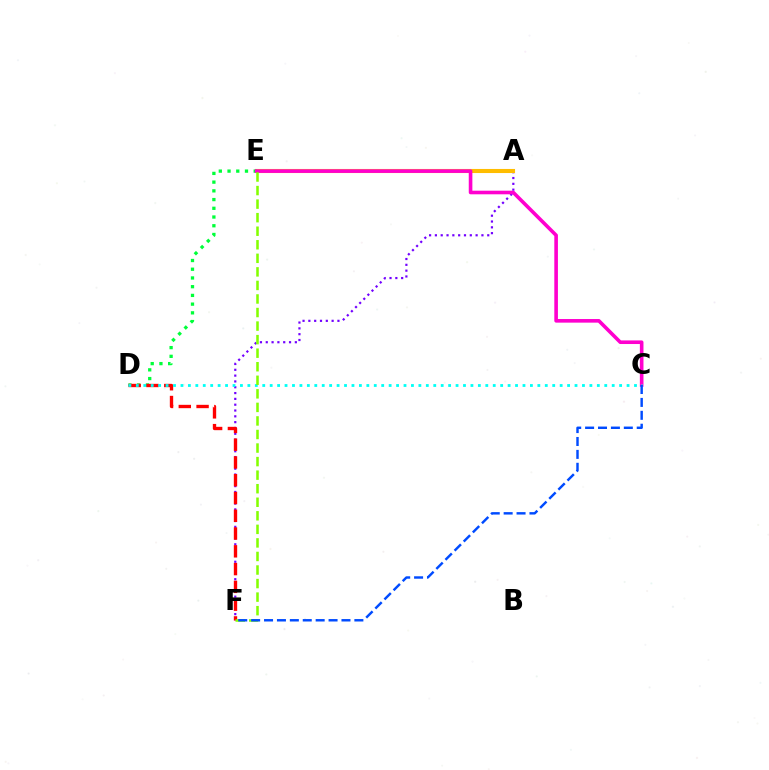{('A', 'F'): [{'color': '#7200ff', 'line_style': 'dotted', 'thickness': 1.58}], ('A', 'E'): [{'color': '#ffbd00', 'line_style': 'solid', 'thickness': 2.94}], ('D', 'E'): [{'color': '#00ff39', 'line_style': 'dotted', 'thickness': 2.37}], ('D', 'F'): [{'color': '#ff0000', 'line_style': 'dashed', 'thickness': 2.41}], ('C', 'E'): [{'color': '#ff00cf', 'line_style': 'solid', 'thickness': 2.6}], ('C', 'D'): [{'color': '#00fff6', 'line_style': 'dotted', 'thickness': 2.02}], ('E', 'F'): [{'color': '#84ff00', 'line_style': 'dashed', 'thickness': 1.84}], ('C', 'F'): [{'color': '#004bff', 'line_style': 'dashed', 'thickness': 1.75}]}